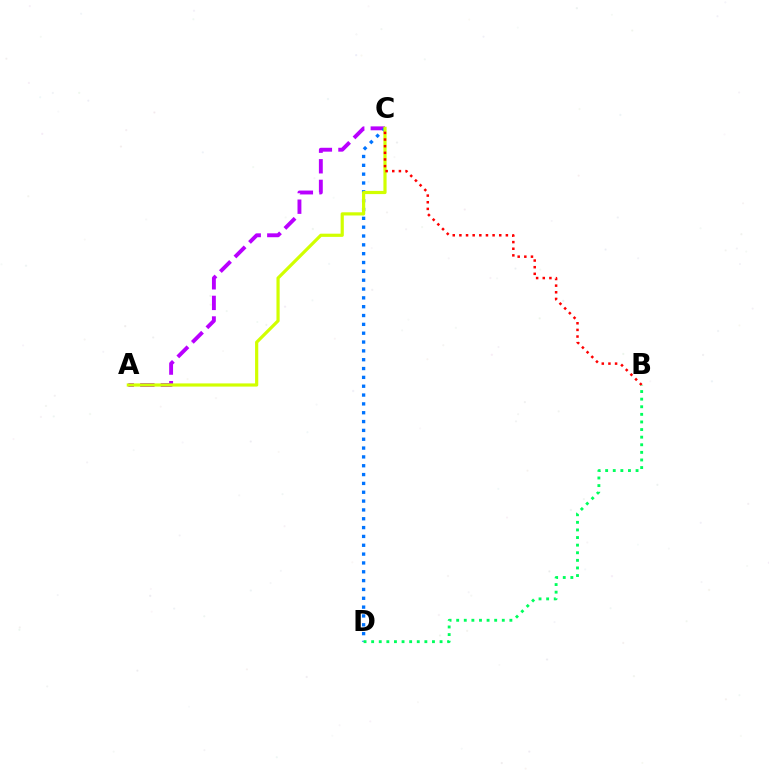{('A', 'C'): [{'color': '#b900ff', 'line_style': 'dashed', 'thickness': 2.8}, {'color': '#d1ff00', 'line_style': 'solid', 'thickness': 2.3}], ('C', 'D'): [{'color': '#0074ff', 'line_style': 'dotted', 'thickness': 2.4}], ('B', 'C'): [{'color': '#ff0000', 'line_style': 'dotted', 'thickness': 1.8}], ('B', 'D'): [{'color': '#00ff5c', 'line_style': 'dotted', 'thickness': 2.07}]}